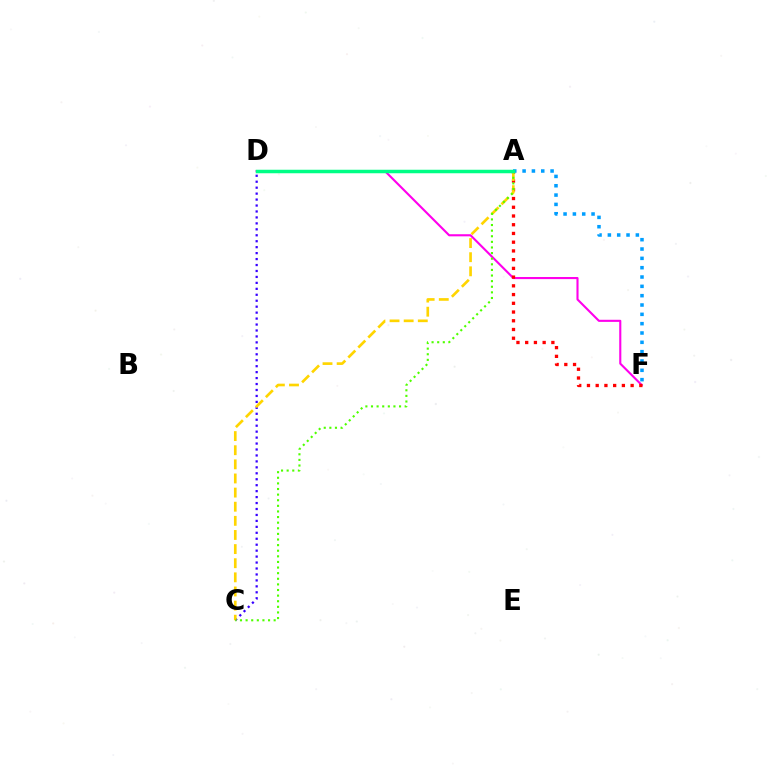{('C', 'D'): [{'color': '#3700ff', 'line_style': 'dotted', 'thickness': 1.62}], ('D', 'F'): [{'color': '#ff00ed', 'line_style': 'solid', 'thickness': 1.52}], ('A', 'F'): [{'color': '#ff0000', 'line_style': 'dotted', 'thickness': 2.37}, {'color': '#009eff', 'line_style': 'dotted', 'thickness': 2.53}], ('A', 'C'): [{'color': '#ffd500', 'line_style': 'dashed', 'thickness': 1.92}, {'color': '#4fff00', 'line_style': 'dotted', 'thickness': 1.52}], ('A', 'D'): [{'color': '#00ff86', 'line_style': 'solid', 'thickness': 2.52}]}